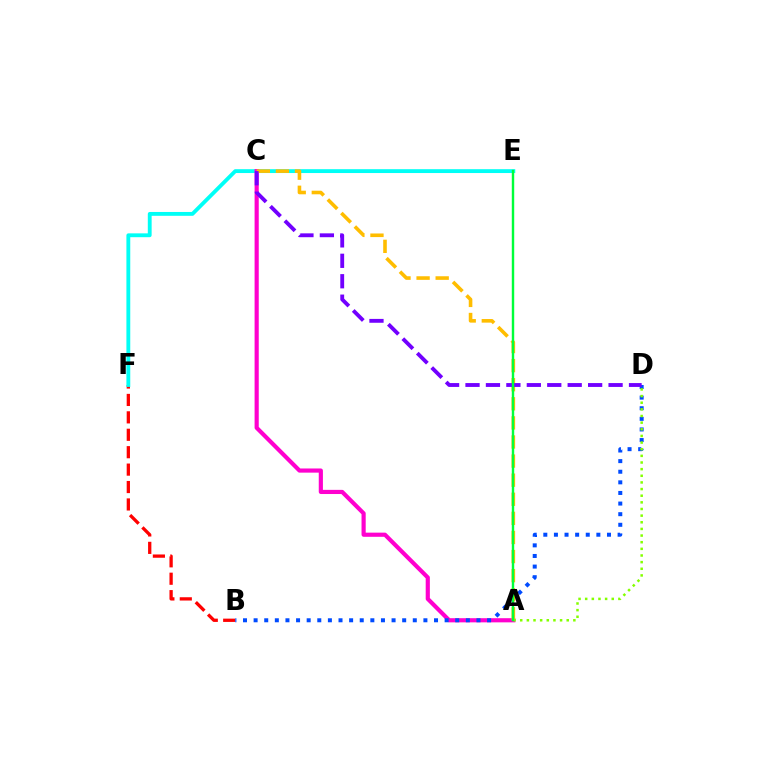{('B', 'F'): [{'color': '#ff0000', 'line_style': 'dashed', 'thickness': 2.37}], ('E', 'F'): [{'color': '#00fff6', 'line_style': 'solid', 'thickness': 2.77}], ('A', 'C'): [{'color': '#ff00cf', 'line_style': 'solid', 'thickness': 2.99}, {'color': '#ffbd00', 'line_style': 'dashed', 'thickness': 2.59}], ('B', 'D'): [{'color': '#004bff', 'line_style': 'dotted', 'thickness': 2.88}], ('C', 'D'): [{'color': '#7200ff', 'line_style': 'dashed', 'thickness': 2.78}], ('A', 'D'): [{'color': '#84ff00', 'line_style': 'dotted', 'thickness': 1.8}], ('A', 'E'): [{'color': '#00ff39', 'line_style': 'solid', 'thickness': 1.74}]}